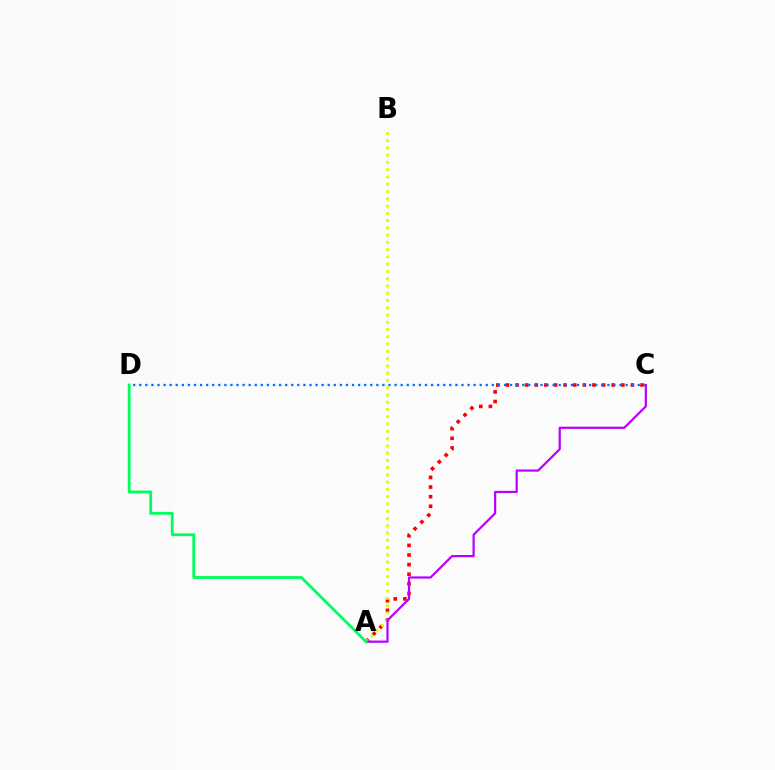{('A', 'C'): [{'color': '#ff0000', 'line_style': 'dotted', 'thickness': 2.61}, {'color': '#b900ff', 'line_style': 'solid', 'thickness': 1.59}], ('A', 'B'): [{'color': '#d1ff00', 'line_style': 'dotted', 'thickness': 1.97}], ('C', 'D'): [{'color': '#0074ff', 'line_style': 'dotted', 'thickness': 1.65}], ('A', 'D'): [{'color': '#00ff5c', 'line_style': 'solid', 'thickness': 2.02}]}